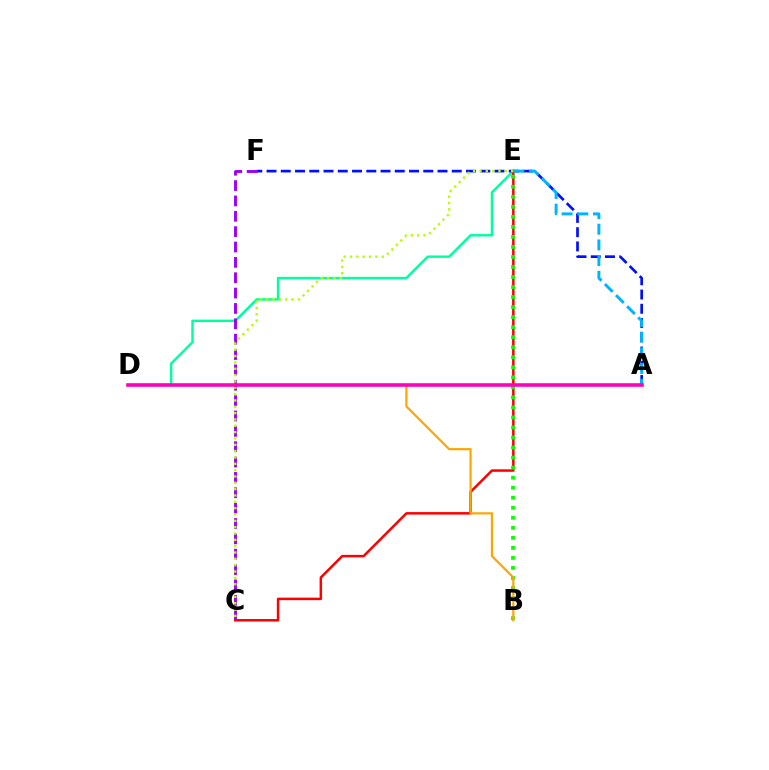{('D', 'E'): [{'color': '#00ff9d', 'line_style': 'solid', 'thickness': 1.75}], ('A', 'F'): [{'color': '#0010ff', 'line_style': 'dashed', 'thickness': 1.94}], ('C', 'F'): [{'color': '#9b00ff', 'line_style': 'dashed', 'thickness': 2.09}], ('C', 'E'): [{'color': '#ff0000', 'line_style': 'solid', 'thickness': 1.8}, {'color': '#b3ff00', 'line_style': 'dotted', 'thickness': 1.72}], ('B', 'E'): [{'color': '#08ff00', 'line_style': 'dotted', 'thickness': 2.73}], ('A', 'E'): [{'color': '#00b5ff', 'line_style': 'dashed', 'thickness': 2.13}], ('B', 'D'): [{'color': '#ffa500', 'line_style': 'solid', 'thickness': 1.58}], ('A', 'D'): [{'color': '#ff00bd', 'line_style': 'solid', 'thickness': 2.57}]}